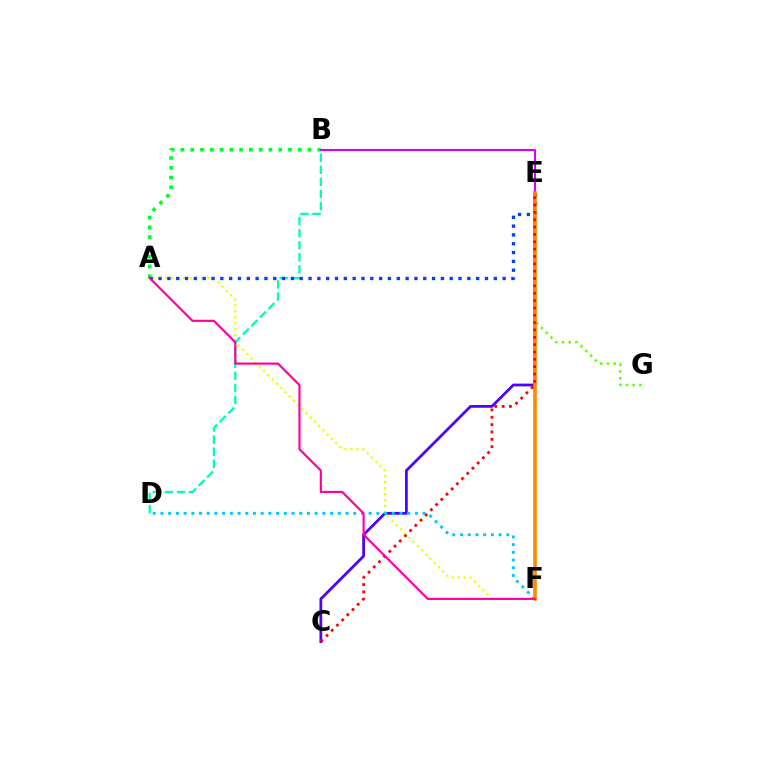{('E', 'G'): [{'color': '#66ff00', 'line_style': 'dotted', 'thickness': 1.83}], ('C', 'E'): [{'color': '#4f00ff', 'line_style': 'solid', 'thickness': 1.99}, {'color': '#ff0000', 'line_style': 'dotted', 'thickness': 2.0}], ('A', 'F'): [{'color': '#eeff00', 'line_style': 'dotted', 'thickness': 1.63}, {'color': '#ff00a0', 'line_style': 'solid', 'thickness': 1.56}], ('A', 'B'): [{'color': '#00ff27', 'line_style': 'dotted', 'thickness': 2.66}], ('B', 'E'): [{'color': '#d600ff', 'line_style': 'solid', 'thickness': 1.51}], ('B', 'D'): [{'color': '#00ffaf', 'line_style': 'dashed', 'thickness': 1.65}], ('A', 'E'): [{'color': '#003fff', 'line_style': 'dotted', 'thickness': 2.4}], ('D', 'F'): [{'color': '#00c7ff', 'line_style': 'dotted', 'thickness': 2.1}], ('E', 'F'): [{'color': '#ff8800', 'line_style': 'solid', 'thickness': 2.58}]}